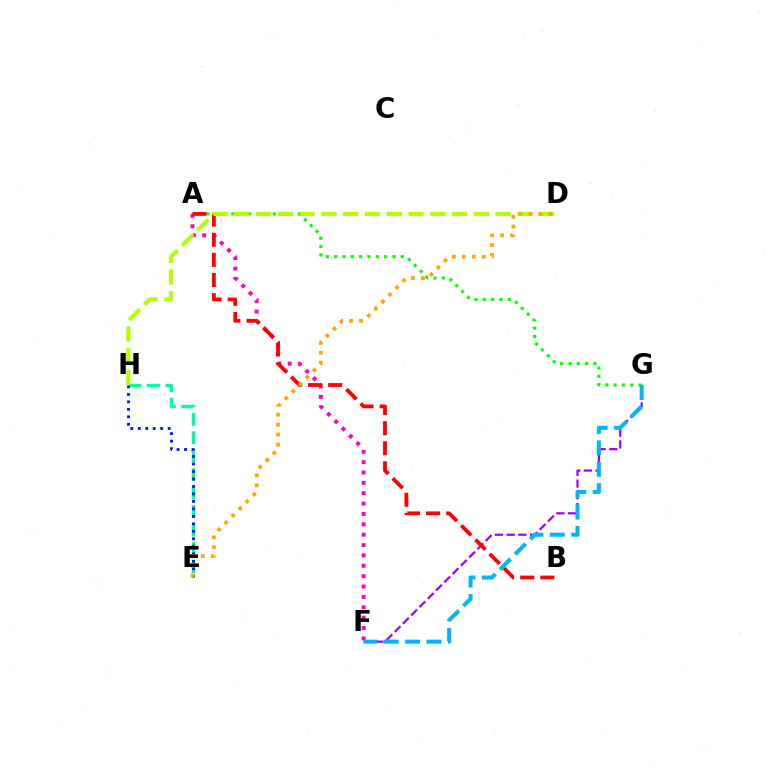{('E', 'H'): [{'color': '#00ff9d', 'line_style': 'dashed', 'thickness': 2.51}, {'color': '#0010ff', 'line_style': 'dotted', 'thickness': 2.03}], ('A', 'G'): [{'color': '#08ff00', 'line_style': 'dotted', 'thickness': 2.26}], ('F', 'G'): [{'color': '#9b00ff', 'line_style': 'dashed', 'thickness': 1.59}, {'color': '#00b5ff', 'line_style': 'dashed', 'thickness': 2.91}], ('A', 'F'): [{'color': '#ff00bd', 'line_style': 'dotted', 'thickness': 2.82}], ('A', 'B'): [{'color': '#ff0000', 'line_style': 'dashed', 'thickness': 2.73}], ('D', 'H'): [{'color': '#b3ff00', 'line_style': 'dashed', 'thickness': 2.96}], ('D', 'E'): [{'color': '#ffa500', 'line_style': 'dotted', 'thickness': 2.7}]}